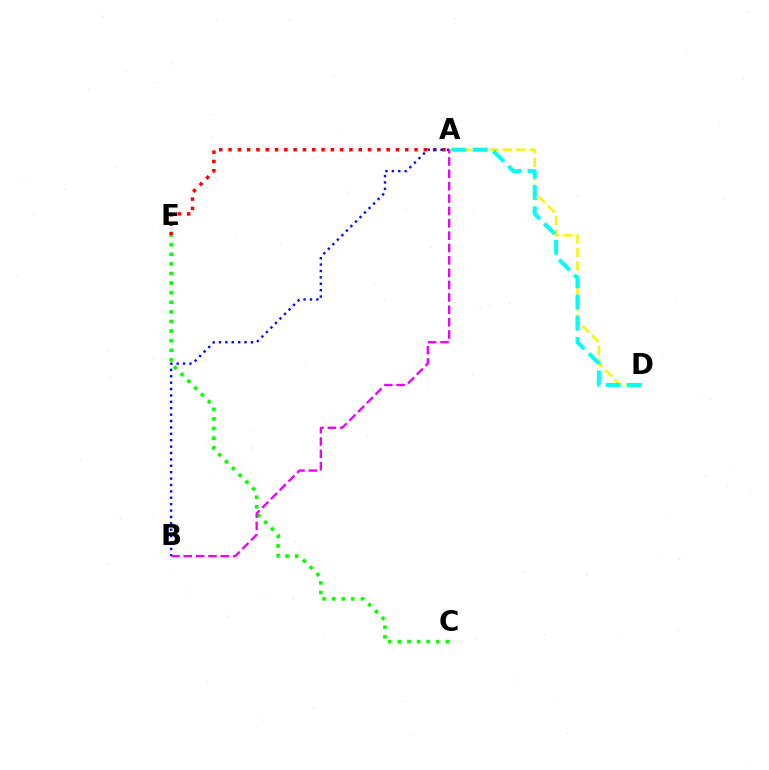{('A', 'D'): [{'color': '#fcf500', 'line_style': 'dashed', 'thickness': 1.82}, {'color': '#00fff6', 'line_style': 'dashed', 'thickness': 2.88}], ('C', 'E'): [{'color': '#08ff00', 'line_style': 'dotted', 'thickness': 2.61}], ('A', 'E'): [{'color': '#ff0000', 'line_style': 'dotted', 'thickness': 2.53}], ('A', 'B'): [{'color': '#0010ff', 'line_style': 'dotted', 'thickness': 1.74}, {'color': '#ee00ff', 'line_style': 'dashed', 'thickness': 1.68}]}